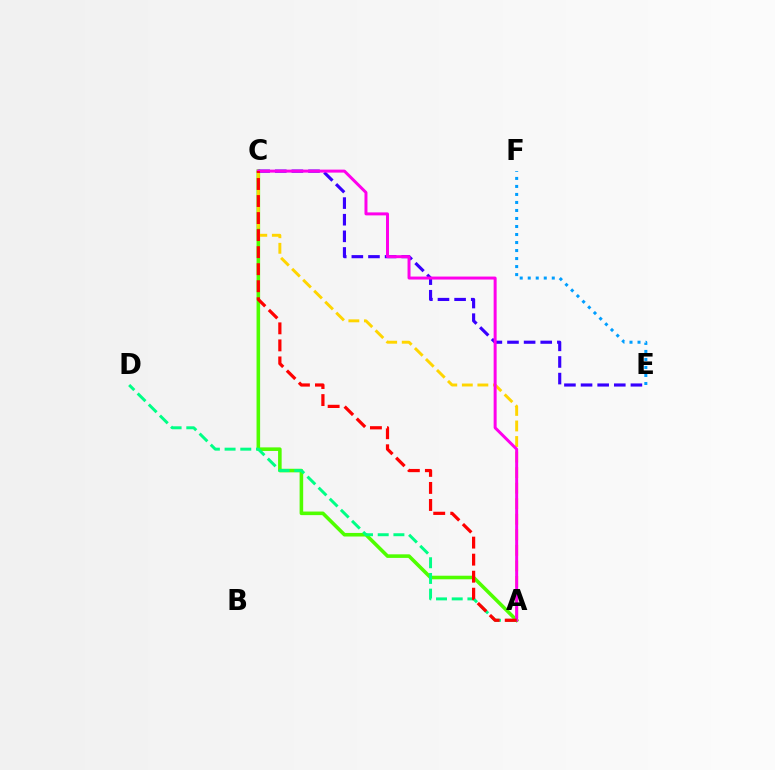{('A', 'C'): [{'color': '#4fff00', 'line_style': 'solid', 'thickness': 2.58}, {'color': '#ffd500', 'line_style': 'dashed', 'thickness': 2.11}, {'color': '#ff00ed', 'line_style': 'solid', 'thickness': 2.15}, {'color': '#ff0000', 'line_style': 'dashed', 'thickness': 2.31}], ('C', 'E'): [{'color': '#3700ff', 'line_style': 'dashed', 'thickness': 2.26}], ('E', 'F'): [{'color': '#009eff', 'line_style': 'dotted', 'thickness': 2.18}], ('A', 'D'): [{'color': '#00ff86', 'line_style': 'dashed', 'thickness': 2.13}]}